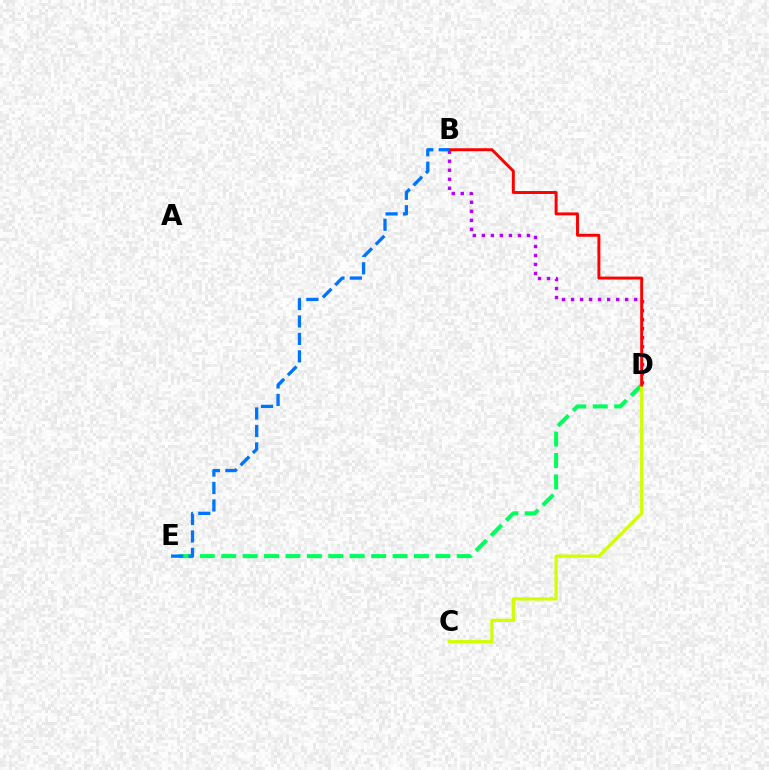{('D', 'E'): [{'color': '#00ff5c', 'line_style': 'dashed', 'thickness': 2.91}], ('C', 'D'): [{'color': '#d1ff00', 'line_style': 'solid', 'thickness': 2.31}], ('B', 'D'): [{'color': '#b900ff', 'line_style': 'dotted', 'thickness': 2.45}, {'color': '#ff0000', 'line_style': 'solid', 'thickness': 2.12}], ('B', 'E'): [{'color': '#0074ff', 'line_style': 'dashed', 'thickness': 2.37}]}